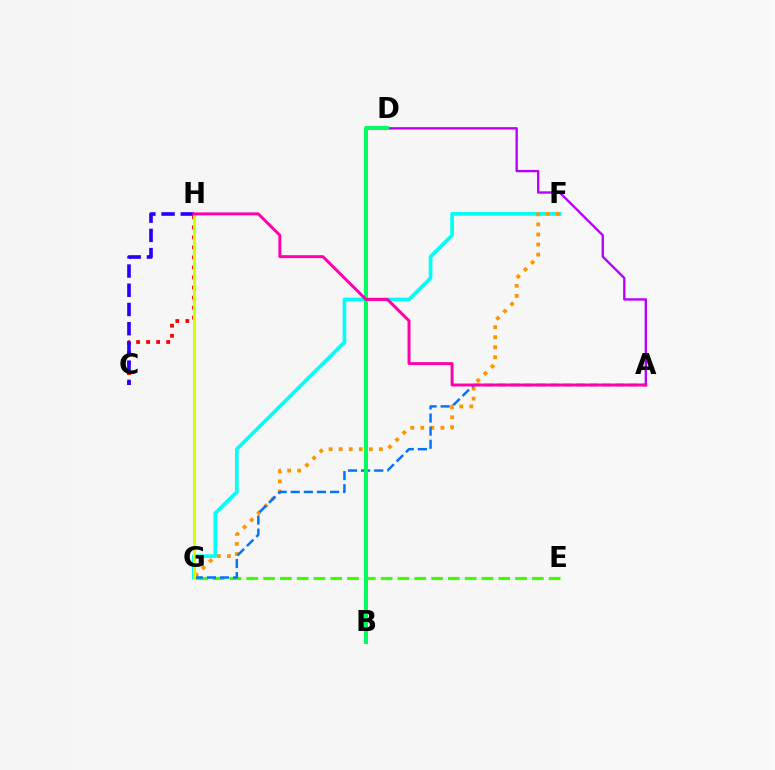{('C', 'H'): [{'color': '#ff0000', 'line_style': 'dotted', 'thickness': 2.73}, {'color': '#2500ff', 'line_style': 'dashed', 'thickness': 2.61}], ('F', 'G'): [{'color': '#00fff6', 'line_style': 'solid', 'thickness': 2.64}, {'color': '#ff9400', 'line_style': 'dotted', 'thickness': 2.73}], ('E', 'G'): [{'color': '#3dff00', 'line_style': 'dashed', 'thickness': 2.28}], ('A', 'G'): [{'color': '#0074ff', 'line_style': 'dashed', 'thickness': 1.78}], ('G', 'H'): [{'color': '#d1ff00', 'line_style': 'solid', 'thickness': 2.19}], ('A', 'D'): [{'color': '#b900ff', 'line_style': 'solid', 'thickness': 1.7}], ('B', 'D'): [{'color': '#00ff5c', 'line_style': 'solid', 'thickness': 2.85}], ('A', 'H'): [{'color': '#ff00ac', 'line_style': 'solid', 'thickness': 2.13}]}